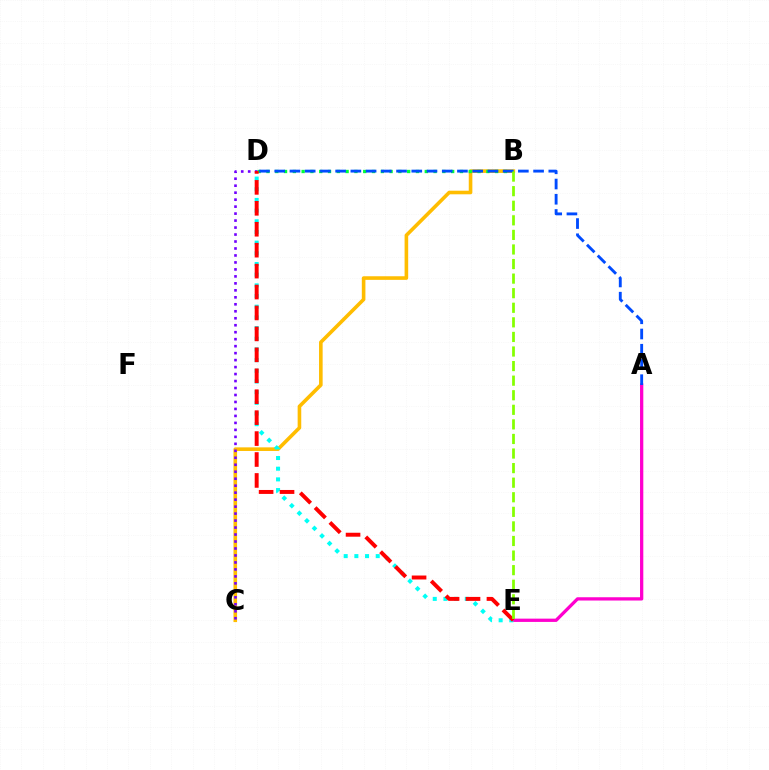{('B', 'C'): [{'color': '#ffbd00', 'line_style': 'solid', 'thickness': 2.6}], ('B', 'D'): [{'color': '#00ff39', 'line_style': 'dotted', 'thickness': 2.39}], ('A', 'E'): [{'color': '#ff00cf', 'line_style': 'solid', 'thickness': 2.36}], ('A', 'D'): [{'color': '#004bff', 'line_style': 'dashed', 'thickness': 2.07}], ('C', 'D'): [{'color': '#7200ff', 'line_style': 'dotted', 'thickness': 1.9}], ('D', 'E'): [{'color': '#00fff6', 'line_style': 'dotted', 'thickness': 2.9}, {'color': '#ff0000', 'line_style': 'dashed', 'thickness': 2.84}], ('B', 'E'): [{'color': '#84ff00', 'line_style': 'dashed', 'thickness': 1.98}]}